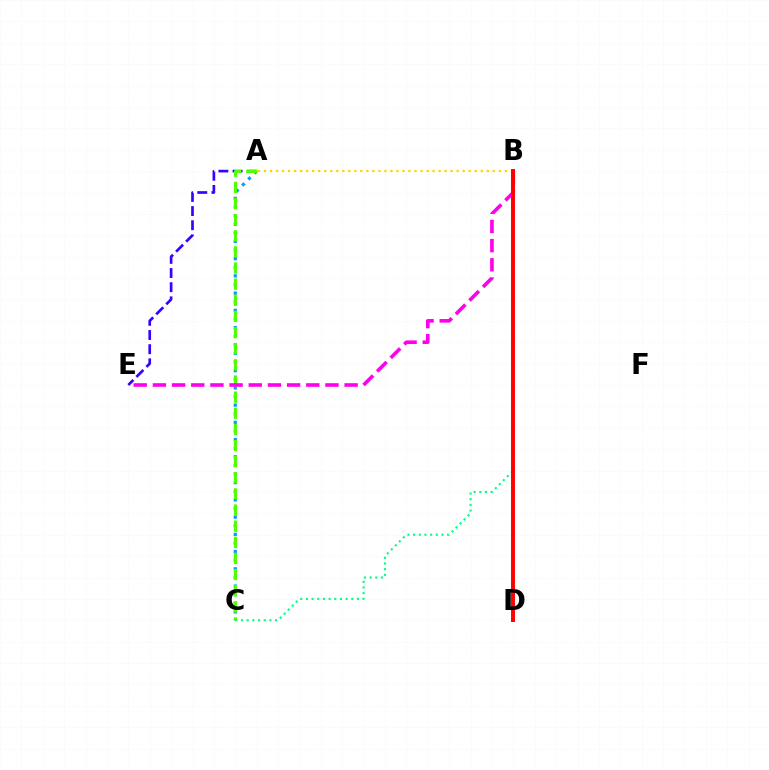{('A', 'E'): [{'color': '#3700ff', 'line_style': 'dashed', 'thickness': 1.92}], ('A', 'C'): [{'color': '#009eff', 'line_style': 'dotted', 'thickness': 2.34}, {'color': '#4fff00', 'line_style': 'dashed', 'thickness': 2.19}], ('B', 'C'): [{'color': '#00ff86', 'line_style': 'dotted', 'thickness': 1.54}], ('A', 'B'): [{'color': '#ffd500', 'line_style': 'dotted', 'thickness': 1.64}], ('B', 'E'): [{'color': '#ff00ed', 'line_style': 'dashed', 'thickness': 2.6}], ('B', 'D'): [{'color': '#ff0000', 'line_style': 'solid', 'thickness': 2.84}]}